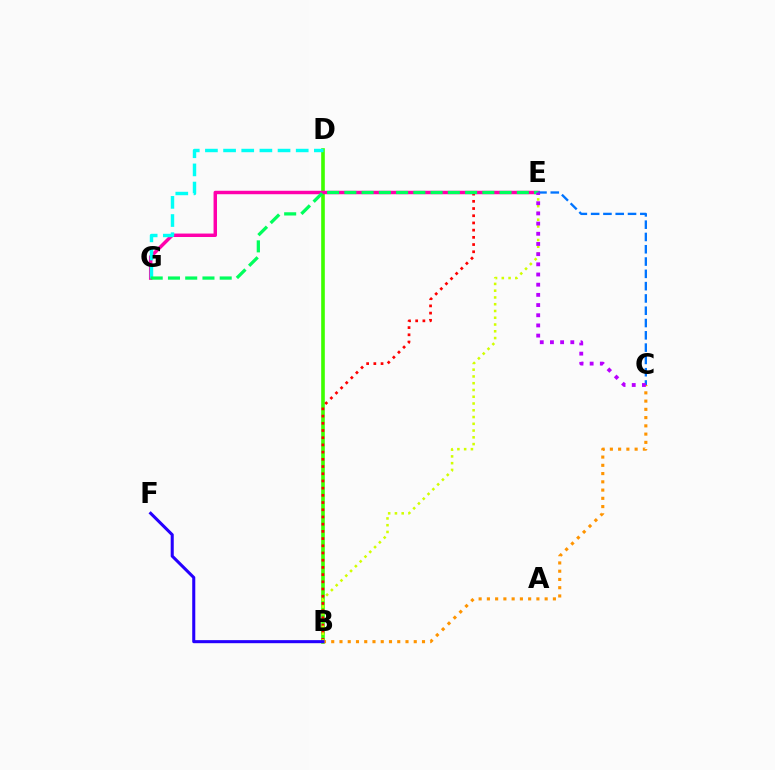{('B', 'D'): [{'color': '#3dff00', 'line_style': 'solid', 'thickness': 2.61}], ('B', 'E'): [{'color': '#ff0000', 'line_style': 'dotted', 'thickness': 1.96}, {'color': '#d1ff00', 'line_style': 'dotted', 'thickness': 1.84}], ('E', 'G'): [{'color': '#ff00ac', 'line_style': 'solid', 'thickness': 2.49}, {'color': '#00ff5c', 'line_style': 'dashed', 'thickness': 2.34}], ('B', 'C'): [{'color': '#ff9400', 'line_style': 'dotted', 'thickness': 2.24}], ('C', 'E'): [{'color': '#0074ff', 'line_style': 'dashed', 'thickness': 1.67}, {'color': '#b900ff', 'line_style': 'dotted', 'thickness': 2.77}], ('D', 'G'): [{'color': '#00fff6', 'line_style': 'dashed', 'thickness': 2.47}], ('B', 'F'): [{'color': '#2500ff', 'line_style': 'solid', 'thickness': 2.2}]}